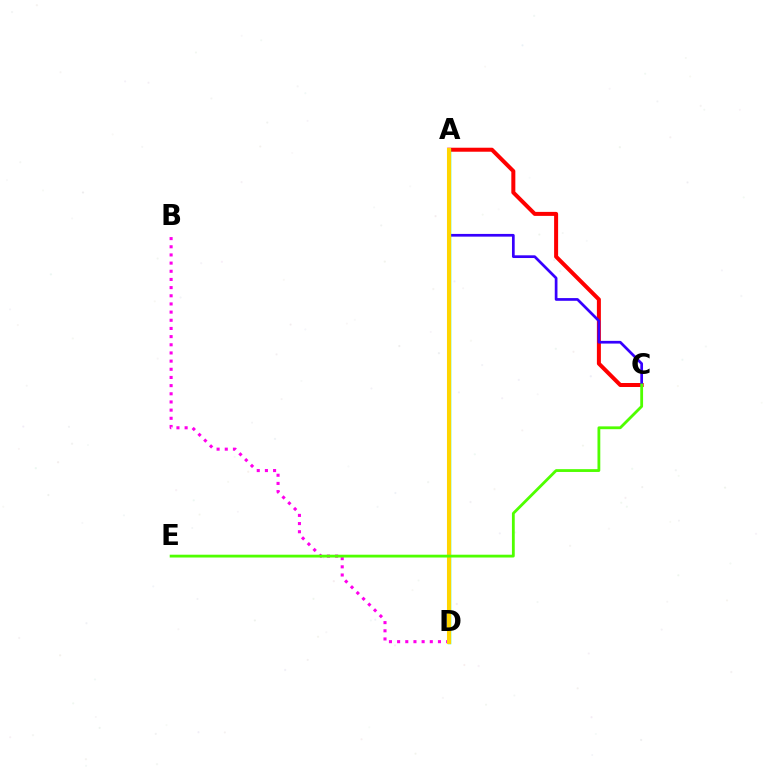{('A', 'C'): [{'color': '#ff0000', 'line_style': 'solid', 'thickness': 2.88}, {'color': '#3700ff', 'line_style': 'solid', 'thickness': 1.95}], ('B', 'D'): [{'color': '#ff00ed', 'line_style': 'dotted', 'thickness': 2.22}], ('A', 'D'): [{'color': '#009eff', 'line_style': 'dotted', 'thickness': 2.83}, {'color': '#00ff86', 'line_style': 'solid', 'thickness': 2.48}, {'color': '#ffd500', 'line_style': 'solid', 'thickness': 2.93}], ('C', 'E'): [{'color': '#4fff00', 'line_style': 'solid', 'thickness': 2.02}]}